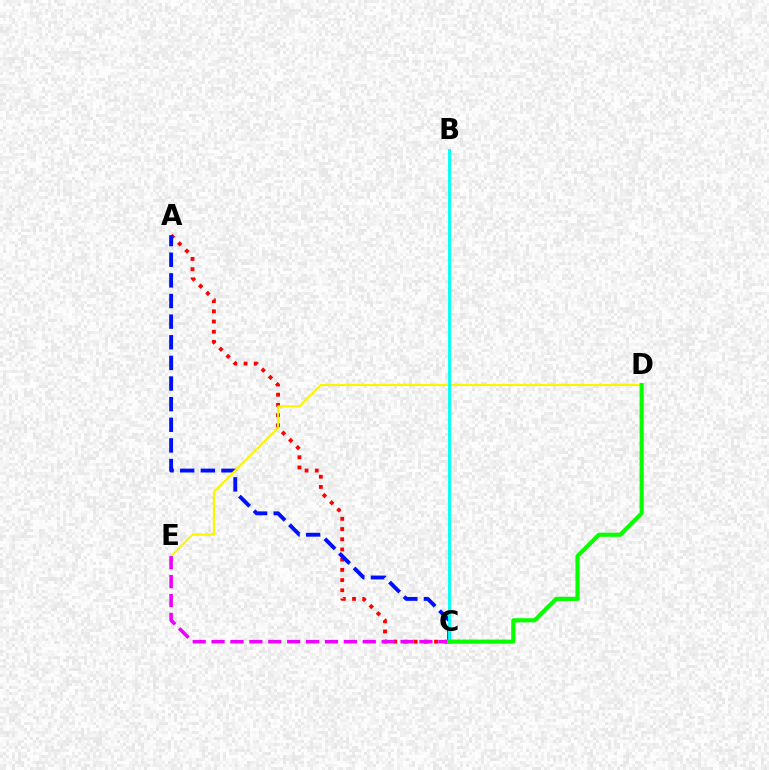{('A', 'C'): [{'color': '#ff0000', 'line_style': 'dotted', 'thickness': 2.77}, {'color': '#0010ff', 'line_style': 'dashed', 'thickness': 2.8}], ('D', 'E'): [{'color': '#fcf500', 'line_style': 'solid', 'thickness': 1.53}], ('B', 'C'): [{'color': '#00fff6', 'line_style': 'solid', 'thickness': 2.04}], ('C', 'E'): [{'color': '#ee00ff', 'line_style': 'dashed', 'thickness': 2.57}], ('C', 'D'): [{'color': '#08ff00', 'line_style': 'solid', 'thickness': 2.99}]}